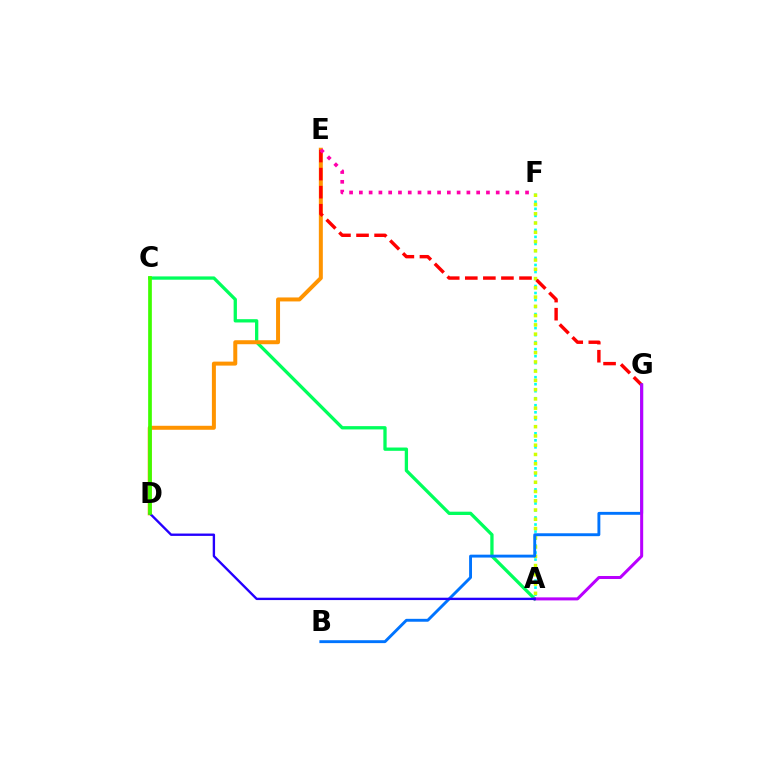{('A', 'F'): [{'color': '#00fff6', 'line_style': 'dotted', 'thickness': 1.91}, {'color': '#d1ff00', 'line_style': 'dotted', 'thickness': 2.52}], ('A', 'C'): [{'color': '#00ff5c', 'line_style': 'solid', 'thickness': 2.37}], ('D', 'E'): [{'color': '#ff9400', 'line_style': 'solid', 'thickness': 2.87}], ('E', 'G'): [{'color': '#ff0000', 'line_style': 'dashed', 'thickness': 2.45}], ('B', 'G'): [{'color': '#0074ff', 'line_style': 'solid', 'thickness': 2.09}], ('A', 'G'): [{'color': '#b900ff', 'line_style': 'solid', 'thickness': 2.17}], ('E', 'F'): [{'color': '#ff00ac', 'line_style': 'dotted', 'thickness': 2.66}], ('A', 'D'): [{'color': '#2500ff', 'line_style': 'solid', 'thickness': 1.7}], ('C', 'D'): [{'color': '#3dff00', 'line_style': 'solid', 'thickness': 2.66}]}